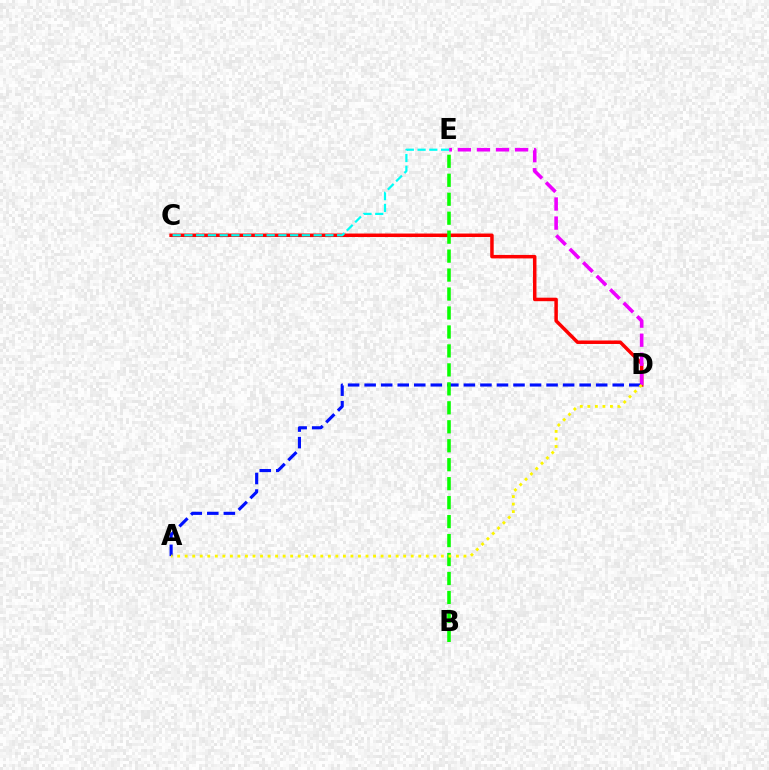{('C', 'D'): [{'color': '#ff0000', 'line_style': 'solid', 'thickness': 2.51}], ('C', 'E'): [{'color': '#00fff6', 'line_style': 'dashed', 'thickness': 1.6}], ('D', 'E'): [{'color': '#ee00ff', 'line_style': 'dashed', 'thickness': 2.59}], ('A', 'D'): [{'color': '#0010ff', 'line_style': 'dashed', 'thickness': 2.25}, {'color': '#fcf500', 'line_style': 'dotted', 'thickness': 2.05}], ('B', 'E'): [{'color': '#08ff00', 'line_style': 'dashed', 'thickness': 2.58}]}